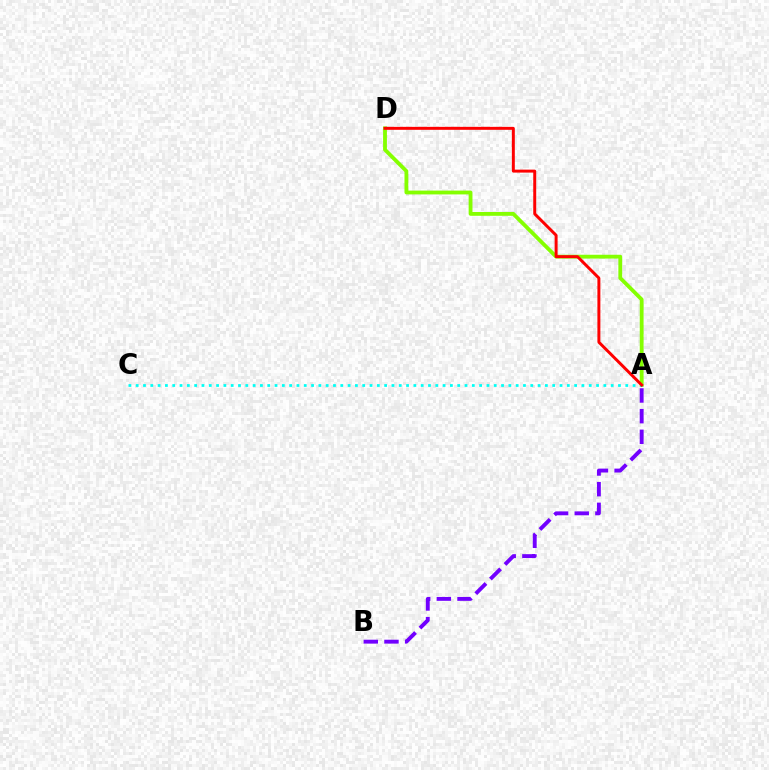{('A', 'D'): [{'color': '#84ff00', 'line_style': 'solid', 'thickness': 2.75}, {'color': '#ff0000', 'line_style': 'solid', 'thickness': 2.13}], ('A', 'C'): [{'color': '#00fff6', 'line_style': 'dotted', 'thickness': 1.99}], ('A', 'B'): [{'color': '#7200ff', 'line_style': 'dashed', 'thickness': 2.81}]}